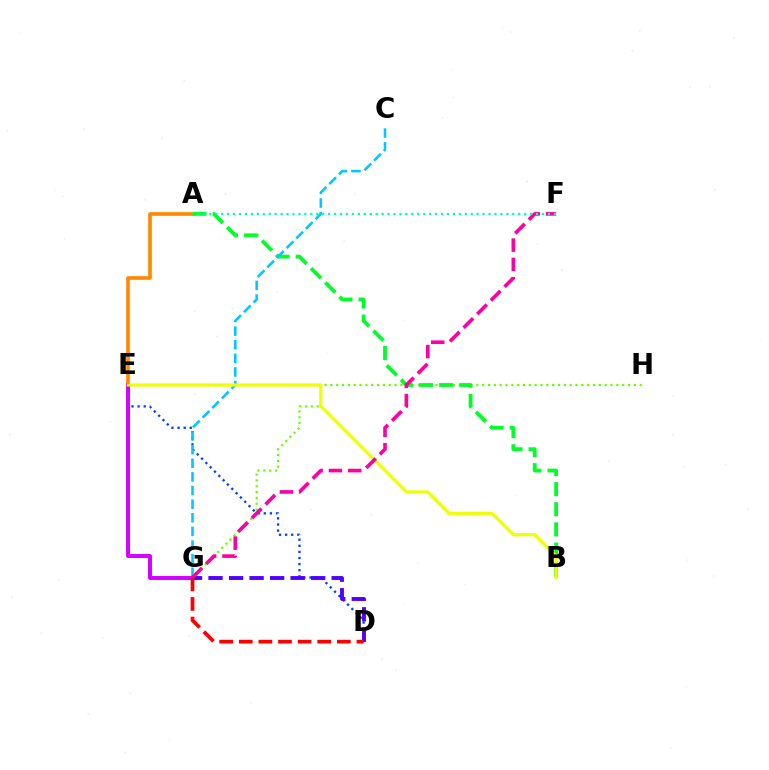{('D', 'E'): [{'color': '#003fff', 'line_style': 'dotted', 'thickness': 1.66}], ('G', 'H'): [{'color': '#66ff00', 'line_style': 'dotted', 'thickness': 1.59}], ('A', 'E'): [{'color': '#ff8800', 'line_style': 'solid', 'thickness': 2.63}], ('A', 'B'): [{'color': '#00ff27', 'line_style': 'dashed', 'thickness': 2.74}], ('C', 'G'): [{'color': '#00c7ff', 'line_style': 'dashed', 'thickness': 1.85}], ('E', 'G'): [{'color': '#d600ff', 'line_style': 'solid', 'thickness': 2.85}], ('D', 'G'): [{'color': '#4f00ff', 'line_style': 'dashed', 'thickness': 2.79}, {'color': '#ff0000', 'line_style': 'dashed', 'thickness': 2.66}], ('B', 'E'): [{'color': '#eeff00', 'line_style': 'solid', 'thickness': 2.28}], ('F', 'G'): [{'color': '#ff00a0', 'line_style': 'dashed', 'thickness': 2.62}], ('A', 'F'): [{'color': '#00ffaf', 'line_style': 'dotted', 'thickness': 1.61}]}